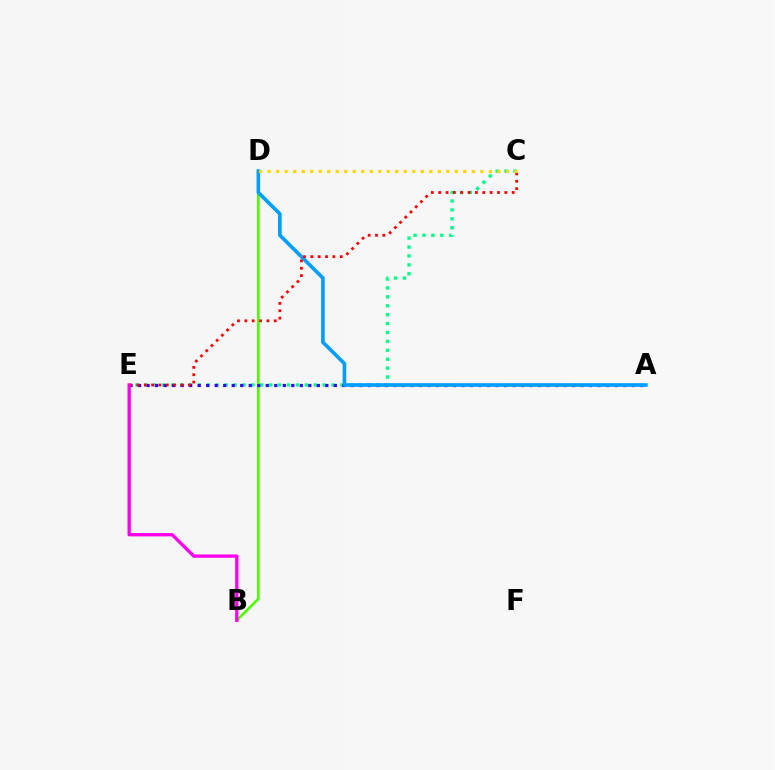{('C', 'E'): [{'color': '#00ff86', 'line_style': 'dotted', 'thickness': 2.42}, {'color': '#ff0000', 'line_style': 'dotted', 'thickness': 2.0}], ('B', 'D'): [{'color': '#4fff00', 'line_style': 'solid', 'thickness': 1.94}], ('A', 'E'): [{'color': '#3700ff', 'line_style': 'dotted', 'thickness': 2.31}], ('A', 'D'): [{'color': '#009eff', 'line_style': 'solid', 'thickness': 2.62}], ('C', 'D'): [{'color': '#ffd500', 'line_style': 'dotted', 'thickness': 2.31}], ('B', 'E'): [{'color': '#ff00ed', 'line_style': 'solid', 'thickness': 2.39}]}